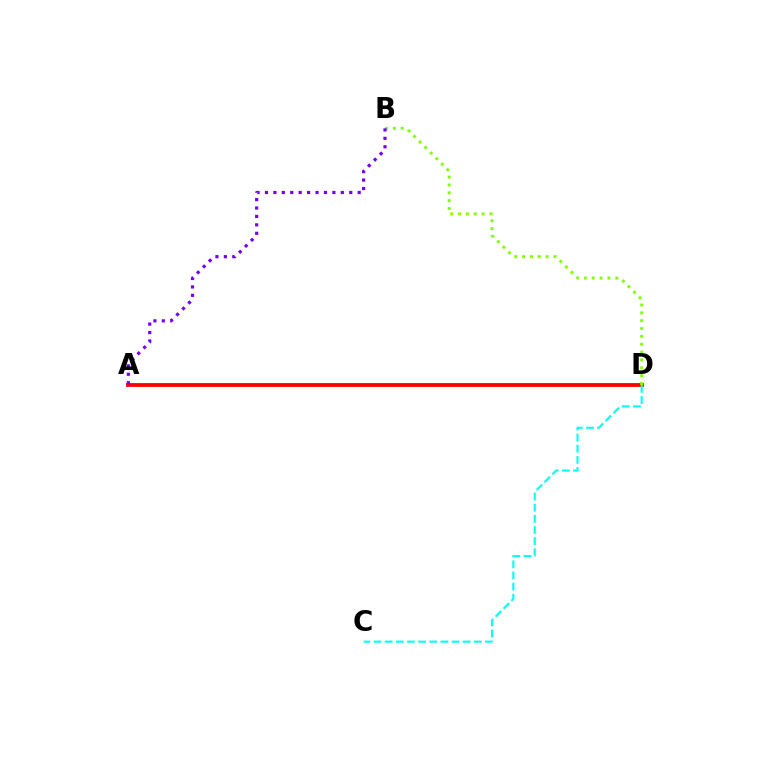{('A', 'D'): [{'color': '#ff0000', 'line_style': 'solid', 'thickness': 2.73}], ('B', 'D'): [{'color': '#84ff00', 'line_style': 'dotted', 'thickness': 2.13}], ('A', 'B'): [{'color': '#7200ff', 'line_style': 'dotted', 'thickness': 2.29}], ('C', 'D'): [{'color': '#00fff6', 'line_style': 'dashed', 'thickness': 1.51}]}